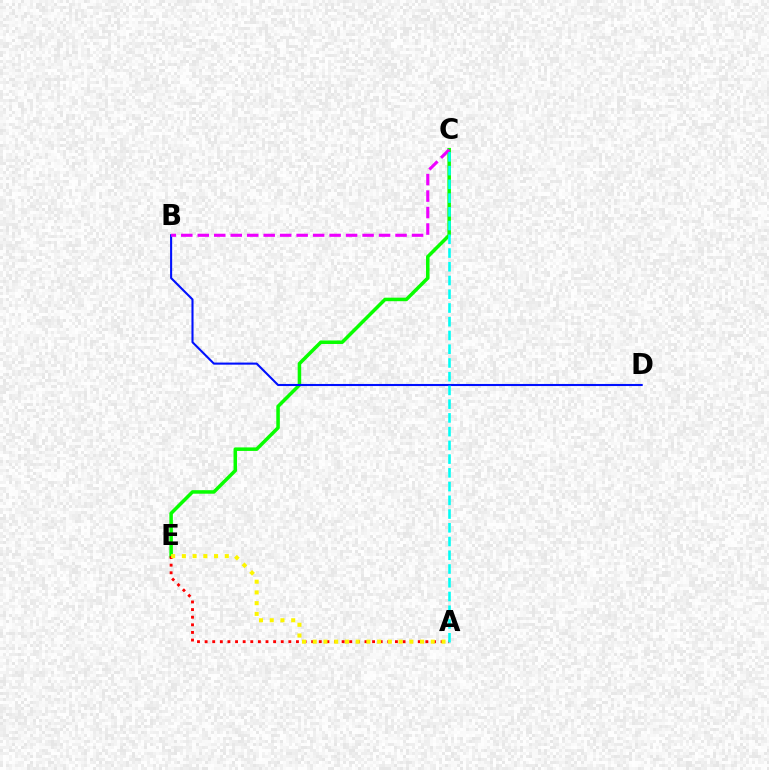{('C', 'E'): [{'color': '#08ff00', 'line_style': 'solid', 'thickness': 2.53}], ('B', 'D'): [{'color': '#0010ff', 'line_style': 'solid', 'thickness': 1.5}], ('A', 'E'): [{'color': '#ff0000', 'line_style': 'dotted', 'thickness': 2.07}, {'color': '#fcf500', 'line_style': 'dotted', 'thickness': 2.92}], ('B', 'C'): [{'color': '#ee00ff', 'line_style': 'dashed', 'thickness': 2.24}], ('A', 'C'): [{'color': '#00fff6', 'line_style': 'dashed', 'thickness': 1.87}]}